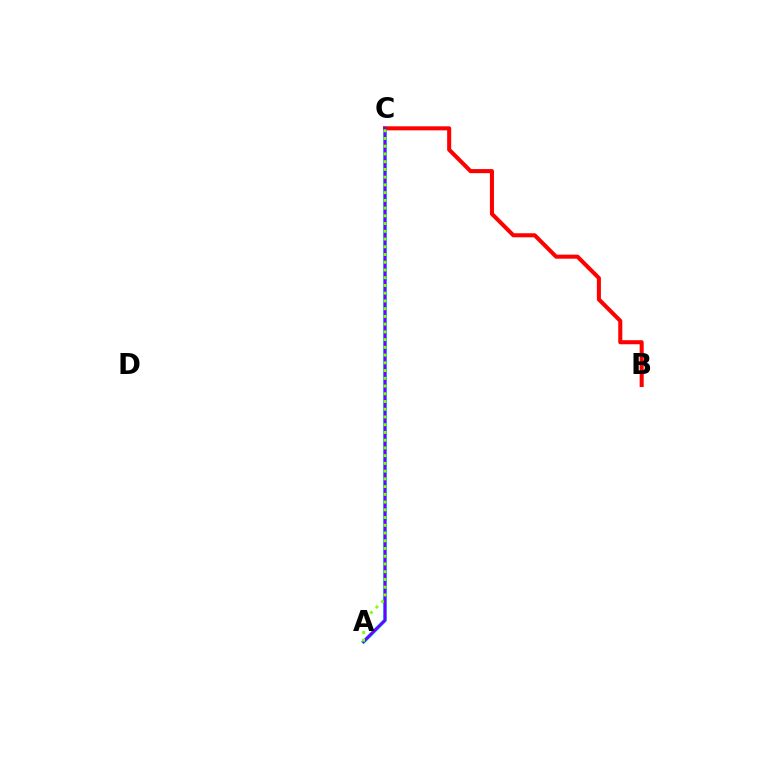{('A', 'C'): [{'color': '#00fff6', 'line_style': 'solid', 'thickness': 2.82}, {'color': '#7200ff', 'line_style': 'solid', 'thickness': 2.12}, {'color': '#84ff00', 'line_style': 'dotted', 'thickness': 2.1}], ('B', 'C'): [{'color': '#ff0000', 'line_style': 'solid', 'thickness': 2.92}]}